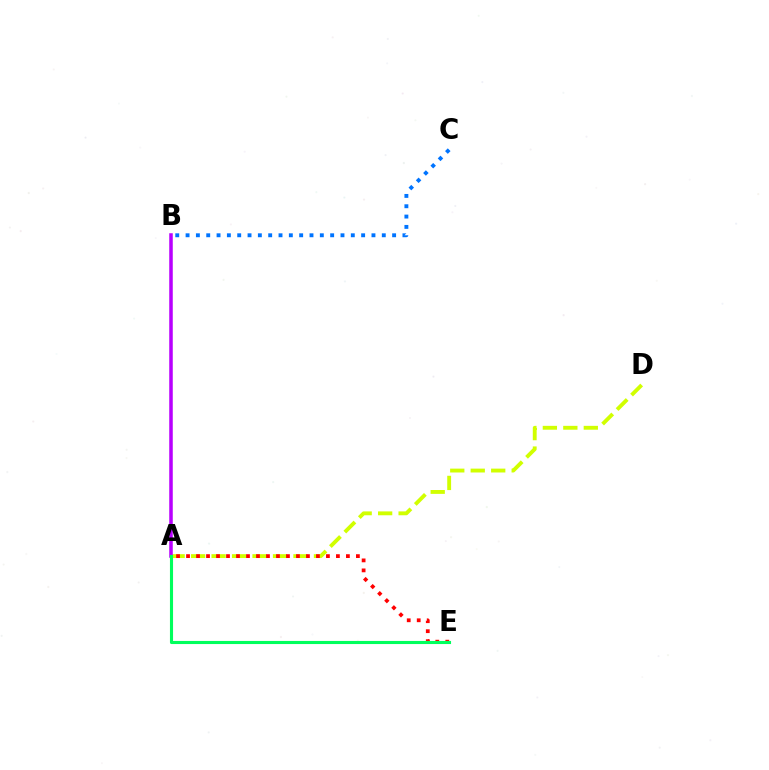{('A', 'D'): [{'color': '#d1ff00', 'line_style': 'dashed', 'thickness': 2.78}], ('B', 'C'): [{'color': '#0074ff', 'line_style': 'dotted', 'thickness': 2.81}], ('A', 'B'): [{'color': '#b900ff', 'line_style': 'solid', 'thickness': 2.54}], ('A', 'E'): [{'color': '#ff0000', 'line_style': 'dotted', 'thickness': 2.71}, {'color': '#00ff5c', 'line_style': 'solid', 'thickness': 2.23}]}